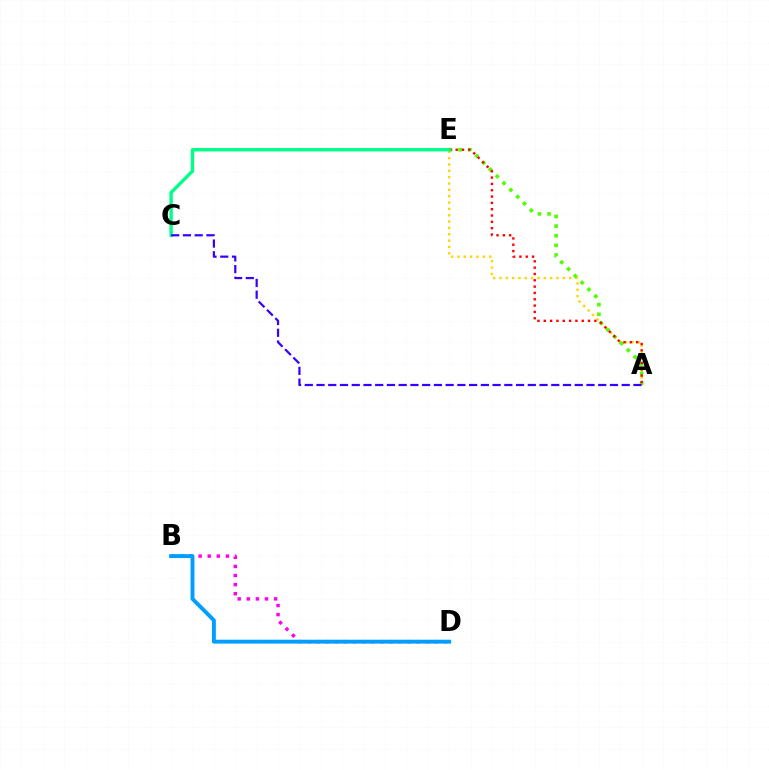{('B', 'D'): [{'color': '#ff00ed', 'line_style': 'dotted', 'thickness': 2.47}, {'color': '#009eff', 'line_style': 'solid', 'thickness': 2.8}], ('A', 'E'): [{'color': '#ffd500', 'line_style': 'dotted', 'thickness': 1.72}, {'color': '#4fff00', 'line_style': 'dotted', 'thickness': 2.62}, {'color': '#ff0000', 'line_style': 'dotted', 'thickness': 1.72}], ('C', 'E'): [{'color': '#00ff86', 'line_style': 'solid', 'thickness': 2.44}], ('A', 'C'): [{'color': '#3700ff', 'line_style': 'dashed', 'thickness': 1.59}]}